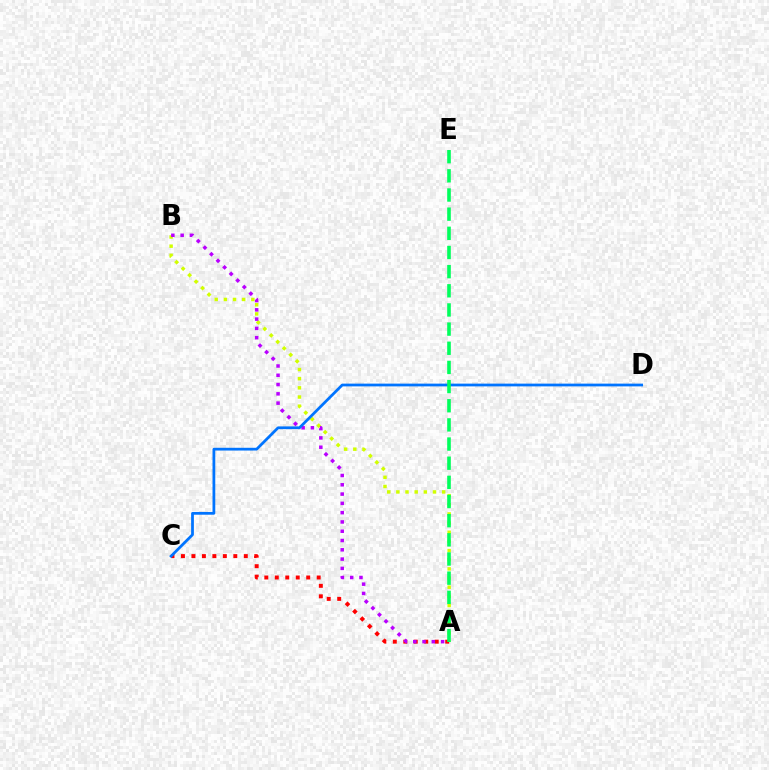{('A', 'B'): [{'color': '#d1ff00', 'line_style': 'dotted', 'thickness': 2.49}, {'color': '#b900ff', 'line_style': 'dotted', 'thickness': 2.52}], ('A', 'C'): [{'color': '#ff0000', 'line_style': 'dotted', 'thickness': 2.85}], ('C', 'D'): [{'color': '#0074ff', 'line_style': 'solid', 'thickness': 1.99}], ('A', 'E'): [{'color': '#00ff5c', 'line_style': 'dashed', 'thickness': 2.6}]}